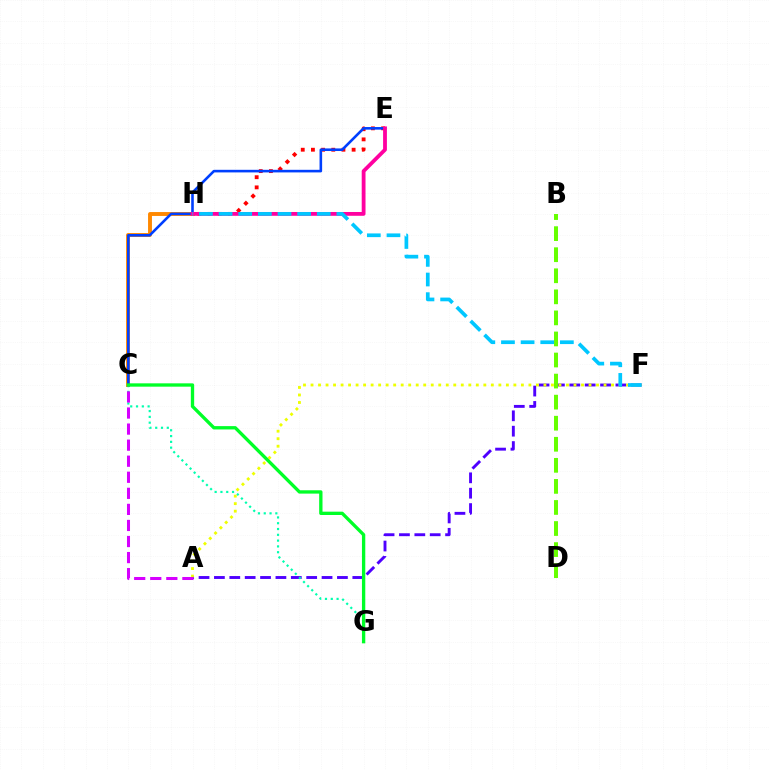{('E', 'H'): [{'color': '#ff0000', 'line_style': 'dotted', 'thickness': 2.76}, {'color': '#ff00a0', 'line_style': 'solid', 'thickness': 2.74}], ('A', 'F'): [{'color': '#4f00ff', 'line_style': 'dashed', 'thickness': 2.09}, {'color': '#eeff00', 'line_style': 'dotted', 'thickness': 2.04}], ('C', 'H'): [{'color': '#ff8800', 'line_style': 'solid', 'thickness': 2.81}], ('C', 'E'): [{'color': '#003fff', 'line_style': 'solid', 'thickness': 1.87}], ('C', 'G'): [{'color': '#00ffaf', 'line_style': 'dotted', 'thickness': 1.57}, {'color': '#00ff27', 'line_style': 'solid', 'thickness': 2.4}], ('B', 'D'): [{'color': '#66ff00', 'line_style': 'dashed', 'thickness': 2.86}], ('A', 'C'): [{'color': '#d600ff', 'line_style': 'dashed', 'thickness': 2.18}], ('F', 'H'): [{'color': '#00c7ff', 'line_style': 'dashed', 'thickness': 2.67}]}